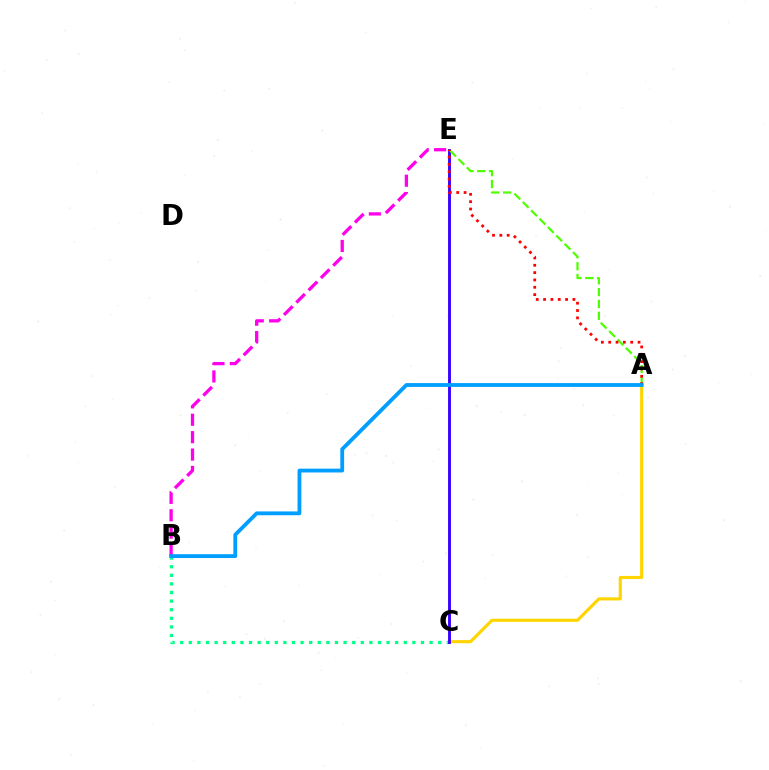{('B', 'C'): [{'color': '#00ff86', 'line_style': 'dotted', 'thickness': 2.34}], ('A', 'C'): [{'color': '#ffd500', 'line_style': 'solid', 'thickness': 2.25}], ('C', 'E'): [{'color': '#3700ff', 'line_style': 'solid', 'thickness': 2.08}], ('B', 'E'): [{'color': '#ff00ed', 'line_style': 'dashed', 'thickness': 2.36}], ('A', 'E'): [{'color': '#4fff00', 'line_style': 'dashed', 'thickness': 1.61}, {'color': '#ff0000', 'line_style': 'dotted', 'thickness': 1.99}], ('A', 'B'): [{'color': '#009eff', 'line_style': 'solid', 'thickness': 2.75}]}